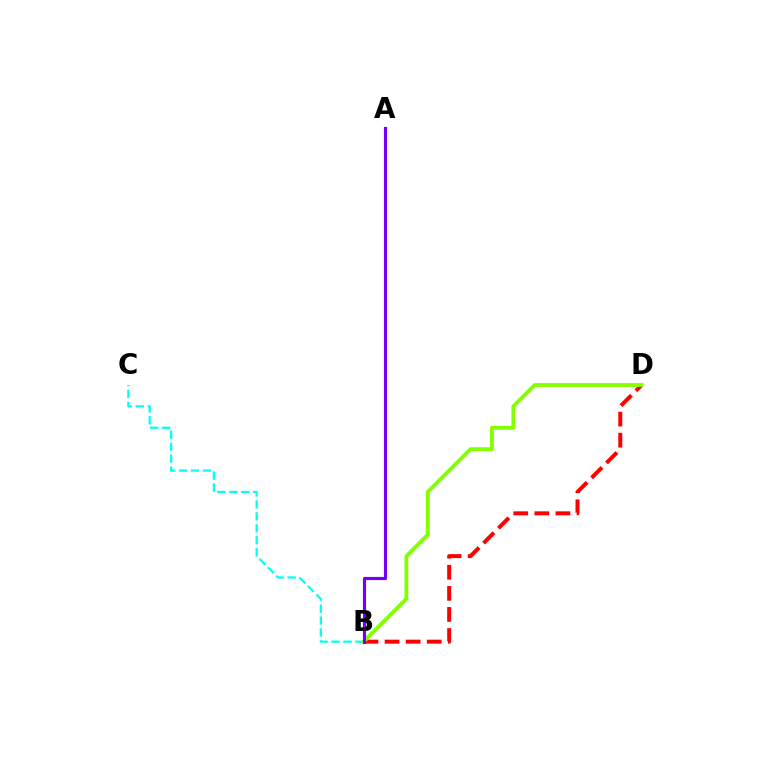{('B', 'C'): [{'color': '#00fff6', 'line_style': 'dashed', 'thickness': 1.62}], ('B', 'D'): [{'color': '#ff0000', 'line_style': 'dashed', 'thickness': 2.86}, {'color': '#84ff00', 'line_style': 'solid', 'thickness': 2.77}], ('A', 'B'): [{'color': '#7200ff', 'line_style': 'solid', 'thickness': 2.27}]}